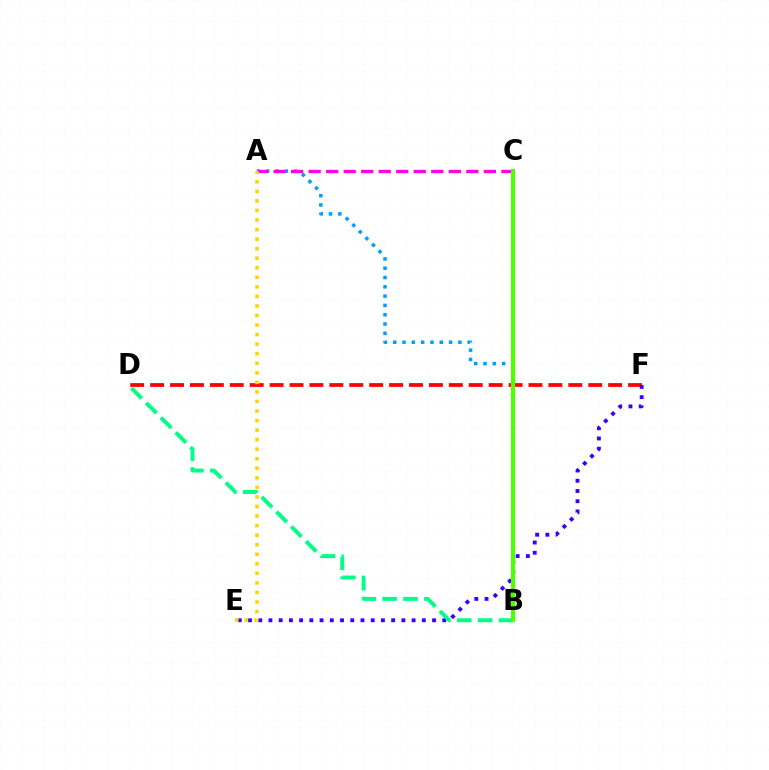{('D', 'F'): [{'color': '#ff0000', 'line_style': 'dashed', 'thickness': 2.71}], ('E', 'F'): [{'color': '#3700ff', 'line_style': 'dotted', 'thickness': 2.78}], ('A', 'B'): [{'color': '#009eff', 'line_style': 'dotted', 'thickness': 2.53}], ('A', 'C'): [{'color': '#ff00ed', 'line_style': 'dashed', 'thickness': 2.38}], ('A', 'E'): [{'color': '#ffd500', 'line_style': 'dotted', 'thickness': 2.59}], ('B', 'D'): [{'color': '#00ff86', 'line_style': 'dashed', 'thickness': 2.84}], ('B', 'C'): [{'color': '#4fff00', 'line_style': 'solid', 'thickness': 2.98}]}